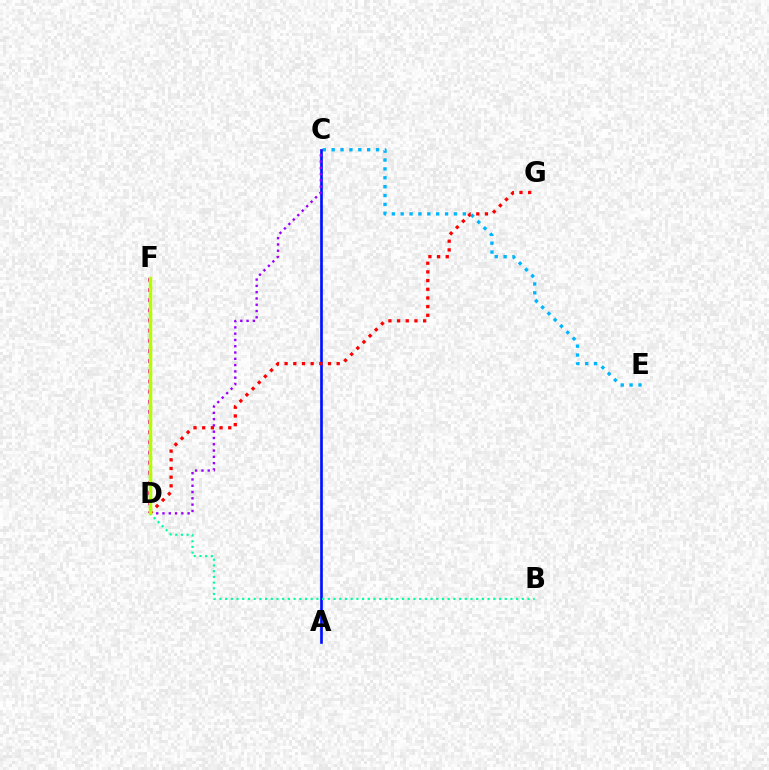{('D', 'F'): [{'color': '#ff00bd', 'line_style': 'dotted', 'thickness': 2.76}, {'color': '#08ff00', 'line_style': 'dotted', 'thickness': 1.53}, {'color': '#ffa500', 'line_style': 'dotted', 'thickness': 2.3}, {'color': '#b3ff00', 'line_style': 'solid', 'thickness': 2.5}], ('C', 'E'): [{'color': '#00b5ff', 'line_style': 'dotted', 'thickness': 2.41}], ('A', 'C'): [{'color': '#0010ff', 'line_style': 'solid', 'thickness': 1.92}], ('D', 'G'): [{'color': '#ff0000', 'line_style': 'dotted', 'thickness': 2.36}], ('C', 'D'): [{'color': '#9b00ff', 'line_style': 'dotted', 'thickness': 1.71}], ('B', 'D'): [{'color': '#00ff9d', 'line_style': 'dotted', 'thickness': 1.55}]}